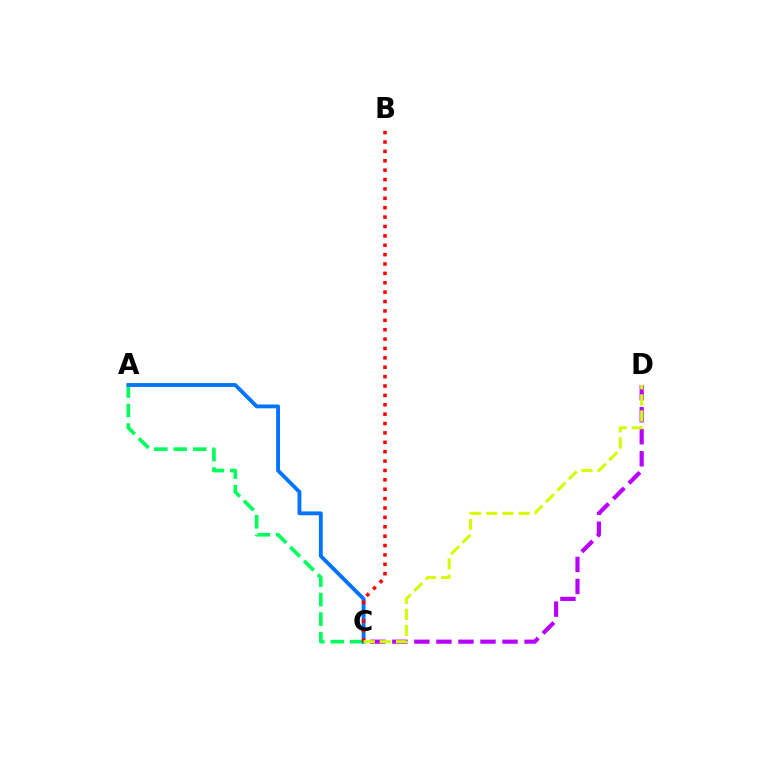{('C', 'D'): [{'color': '#b900ff', 'line_style': 'dashed', 'thickness': 2.99}, {'color': '#d1ff00', 'line_style': 'dashed', 'thickness': 2.19}], ('A', 'C'): [{'color': '#00ff5c', 'line_style': 'dashed', 'thickness': 2.65}, {'color': '#0074ff', 'line_style': 'solid', 'thickness': 2.77}], ('B', 'C'): [{'color': '#ff0000', 'line_style': 'dotted', 'thickness': 2.55}]}